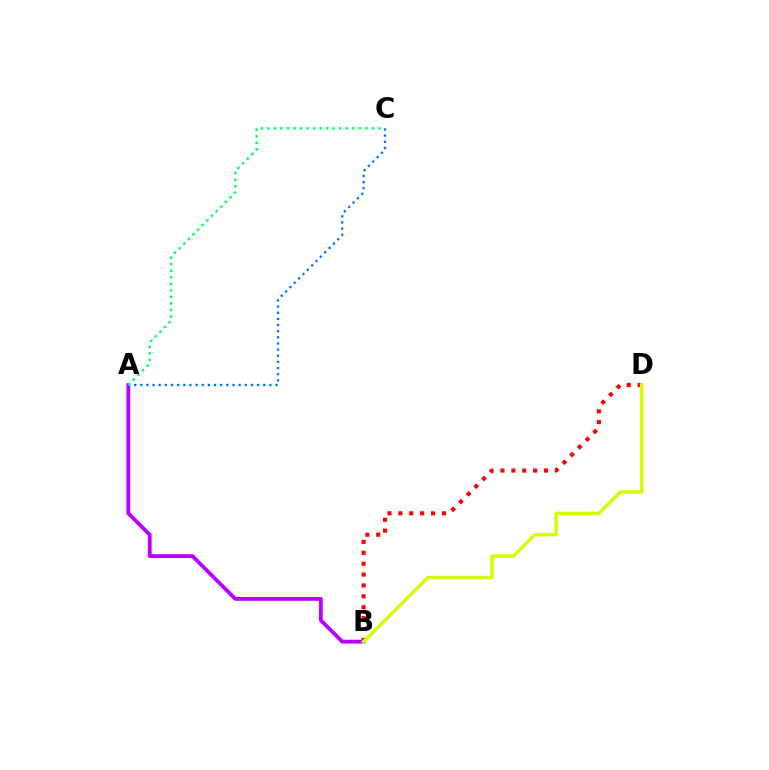{('B', 'D'): [{'color': '#ff0000', 'line_style': 'dotted', 'thickness': 2.96}, {'color': '#d1ff00', 'line_style': 'solid', 'thickness': 2.46}], ('A', 'B'): [{'color': '#b900ff', 'line_style': 'solid', 'thickness': 2.73}], ('A', 'C'): [{'color': '#0074ff', 'line_style': 'dotted', 'thickness': 1.67}, {'color': '#00ff5c', 'line_style': 'dotted', 'thickness': 1.78}]}